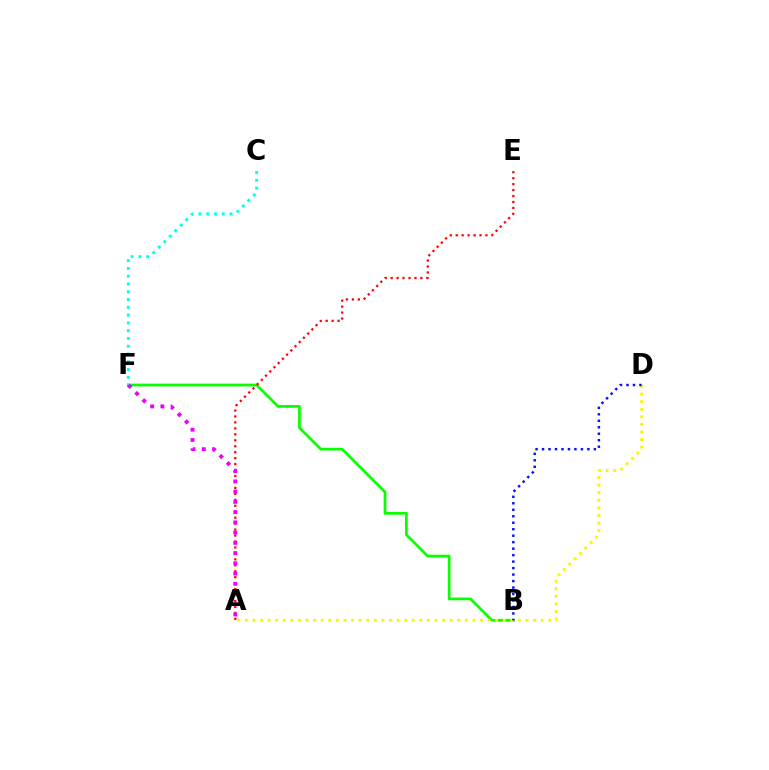{('B', 'F'): [{'color': '#08ff00', 'line_style': 'solid', 'thickness': 1.97}], ('A', 'D'): [{'color': '#fcf500', 'line_style': 'dotted', 'thickness': 2.06}], ('A', 'E'): [{'color': '#ff0000', 'line_style': 'dotted', 'thickness': 1.62}], ('C', 'F'): [{'color': '#00fff6', 'line_style': 'dotted', 'thickness': 2.11}], ('B', 'D'): [{'color': '#0010ff', 'line_style': 'dotted', 'thickness': 1.76}], ('A', 'F'): [{'color': '#ee00ff', 'line_style': 'dotted', 'thickness': 2.78}]}